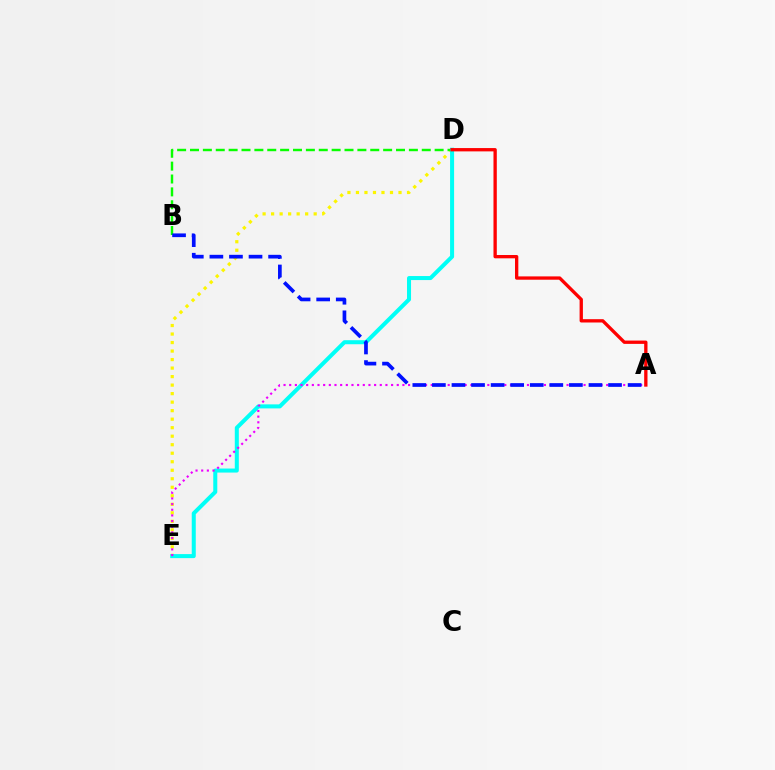{('D', 'E'): [{'color': '#fcf500', 'line_style': 'dotted', 'thickness': 2.31}, {'color': '#00fff6', 'line_style': 'solid', 'thickness': 2.9}], ('B', 'D'): [{'color': '#08ff00', 'line_style': 'dashed', 'thickness': 1.75}], ('A', 'D'): [{'color': '#ff0000', 'line_style': 'solid', 'thickness': 2.39}], ('A', 'E'): [{'color': '#ee00ff', 'line_style': 'dotted', 'thickness': 1.54}], ('A', 'B'): [{'color': '#0010ff', 'line_style': 'dashed', 'thickness': 2.66}]}